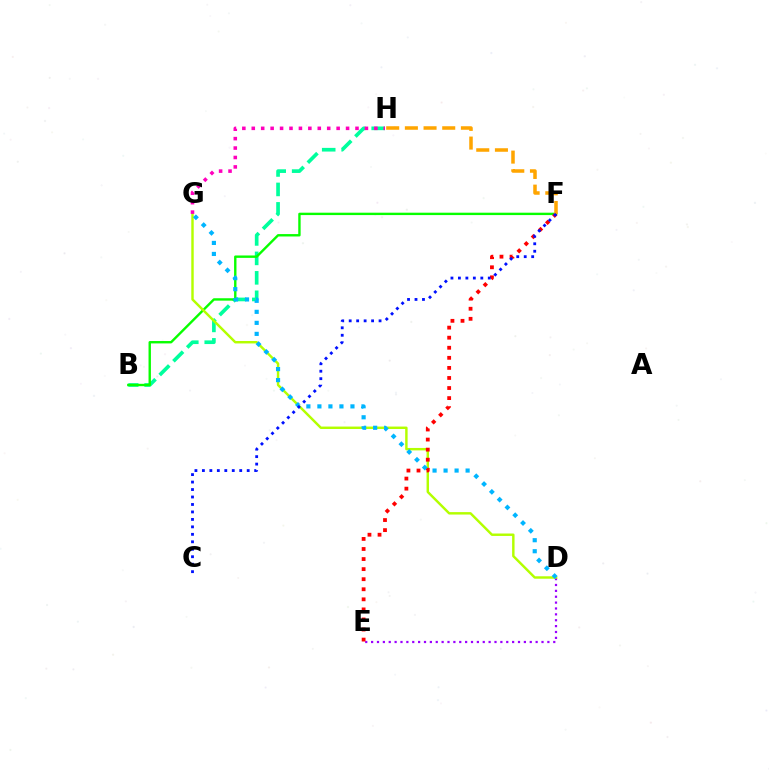{('B', 'H'): [{'color': '#00ff9d', 'line_style': 'dashed', 'thickness': 2.64}], ('B', 'F'): [{'color': '#08ff00', 'line_style': 'solid', 'thickness': 1.72}], ('D', 'E'): [{'color': '#9b00ff', 'line_style': 'dotted', 'thickness': 1.6}], ('D', 'G'): [{'color': '#b3ff00', 'line_style': 'solid', 'thickness': 1.75}, {'color': '#00b5ff', 'line_style': 'dotted', 'thickness': 2.99}], ('E', 'F'): [{'color': '#ff0000', 'line_style': 'dotted', 'thickness': 2.74}], ('F', 'H'): [{'color': '#ffa500', 'line_style': 'dashed', 'thickness': 2.54}], ('G', 'H'): [{'color': '#ff00bd', 'line_style': 'dotted', 'thickness': 2.56}], ('C', 'F'): [{'color': '#0010ff', 'line_style': 'dotted', 'thickness': 2.03}]}